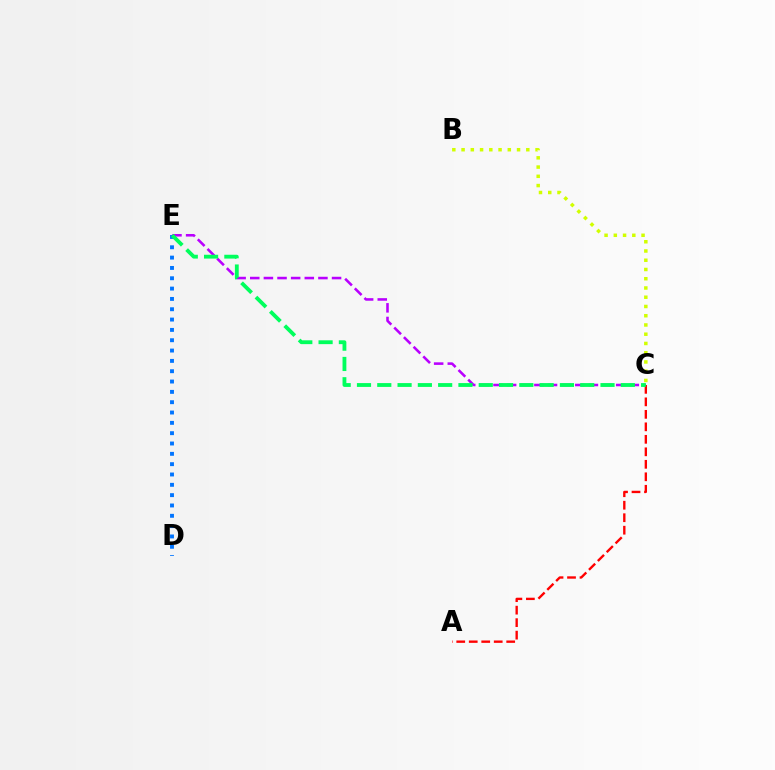{('D', 'E'): [{'color': '#0074ff', 'line_style': 'dotted', 'thickness': 2.81}], ('B', 'C'): [{'color': '#d1ff00', 'line_style': 'dotted', 'thickness': 2.51}], ('A', 'C'): [{'color': '#ff0000', 'line_style': 'dashed', 'thickness': 1.7}], ('C', 'E'): [{'color': '#b900ff', 'line_style': 'dashed', 'thickness': 1.85}, {'color': '#00ff5c', 'line_style': 'dashed', 'thickness': 2.76}]}